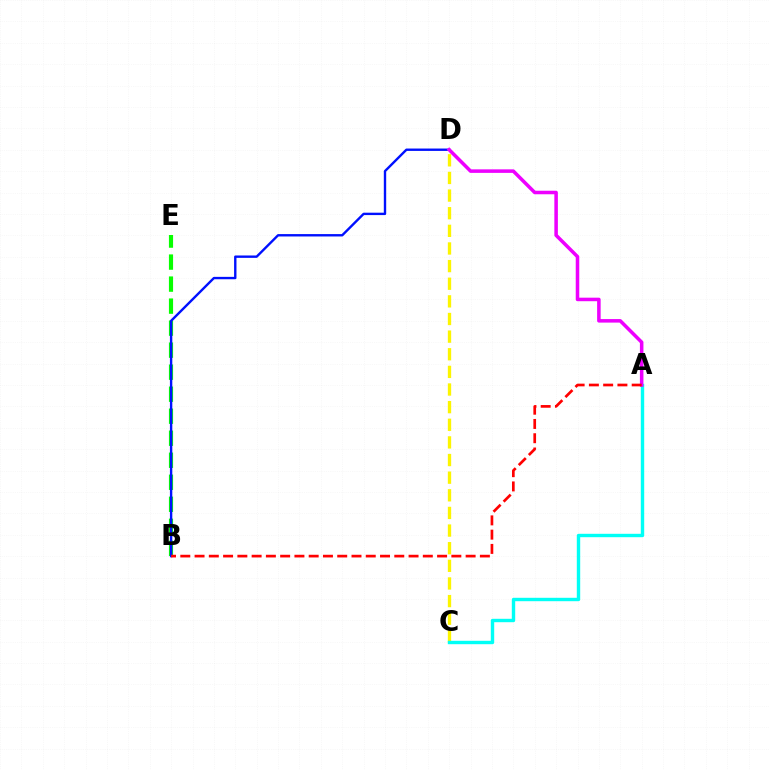{('C', 'D'): [{'color': '#fcf500', 'line_style': 'dashed', 'thickness': 2.4}], ('A', 'C'): [{'color': '#00fff6', 'line_style': 'solid', 'thickness': 2.45}], ('B', 'E'): [{'color': '#08ff00', 'line_style': 'dashed', 'thickness': 2.99}], ('B', 'D'): [{'color': '#0010ff', 'line_style': 'solid', 'thickness': 1.72}], ('A', 'D'): [{'color': '#ee00ff', 'line_style': 'solid', 'thickness': 2.54}], ('A', 'B'): [{'color': '#ff0000', 'line_style': 'dashed', 'thickness': 1.94}]}